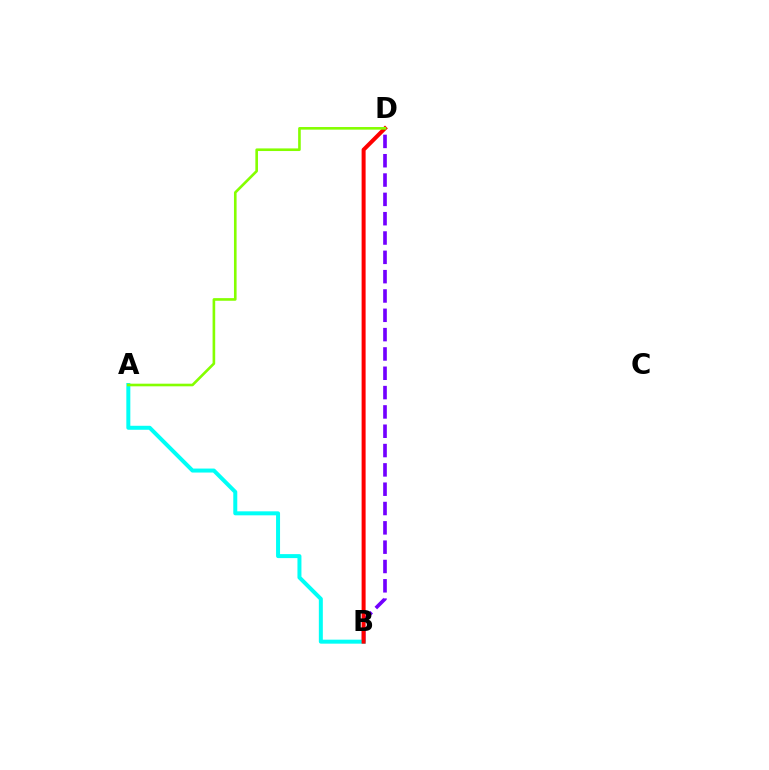{('B', 'D'): [{'color': '#7200ff', 'line_style': 'dashed', 'thickness': 2.62}, {'color': '#ff0000', 'line_style': 'solid', 'thickness': 2.88}], ('A', 'B'): [{'color': '#00fff6', 'line_style': 'solid', 'thickness': 2.87}], ('A', 'D'): [{'color': '#84ff00', 'line_style': 'solid', 'thickness': 1.89}]}